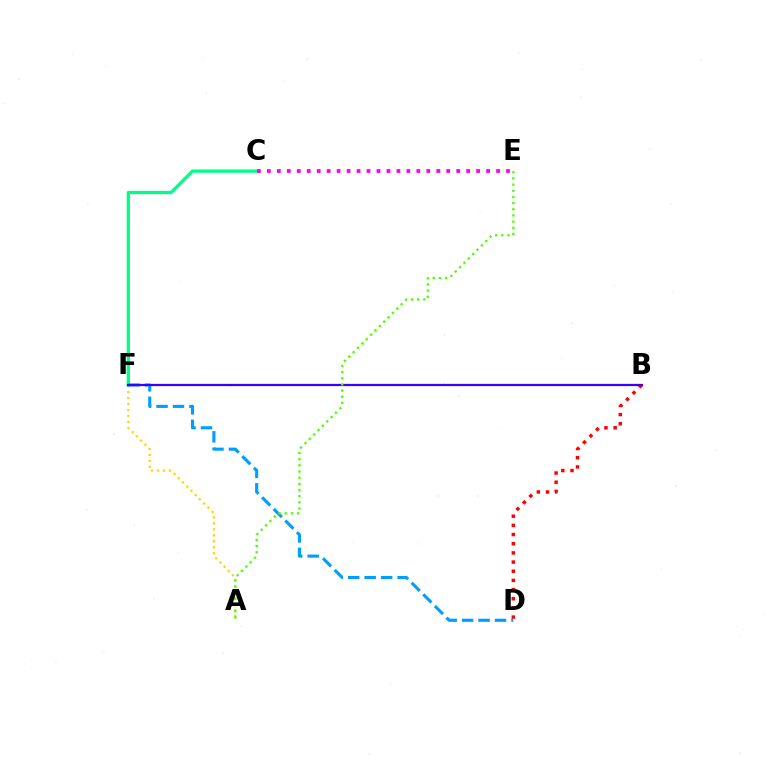{('B', 'D'): [{'color': '#ff0000', 'line_style': 'dotted', 'thickness': 2.49}], ('A', 'F'): [{'color': '#ffd500', 'line_style': 'dotted', 'thickness': 1.62}], ('C', 'F'): [{'color': '#00ff86', 'line_style': 'solid', 'thickness': 2.37}], ('D', 'F'): [{'color': '#009eff', 'line_style': 'dashed', 'thickness': 2.24}], ('B', 'F'): [{'color': '#3700ff', 'line_style': 'solid', 'thickness': 1.6}], ('C', 'E'): [{'color': '#ff00ed', 'line_style': 'dotted', 'thickness': 2.71}], ('A', 'E'): [{'color': '#4fff00', 'line_style': 'dotted', 'thickness': 1.68}]}